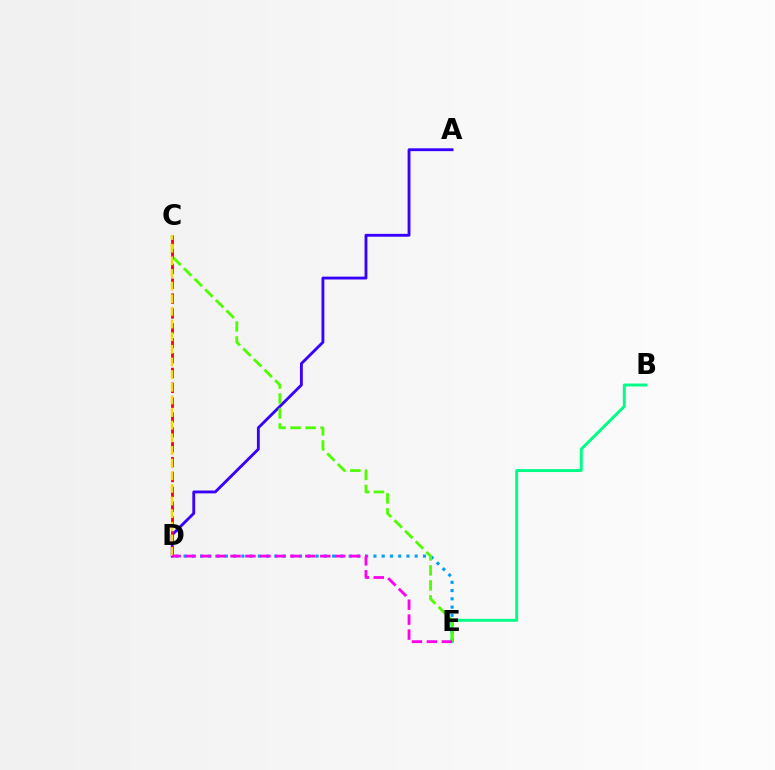{('B', 'E'): [{'color': '#00ff86', 'line_style': 'solid', 'thickness': 2.12}], ('D', 'E'): [{'color': '#009eff', 'line_style': 'dotted', 'thickness': 2.24}, {'color': '#ff00ed', 'line_style': 'dashed', 'thickness': 2.03}], ('A', 'D'): [{'color': '#3700ff', 'line_style': 'solid', 'thickness': 2.05}], ('C', 'E'): [{'color': '#4fff00', 'line_style': 'dashed', 'thickness': 2.04}], ('C', 'D'): [{'color': '#ff0000', 'line_style': 'dashed', 'thickness': 2.02}, {'color': '#ffd500', 'line_style': 'dashed', 'thickness': 1.72}]}